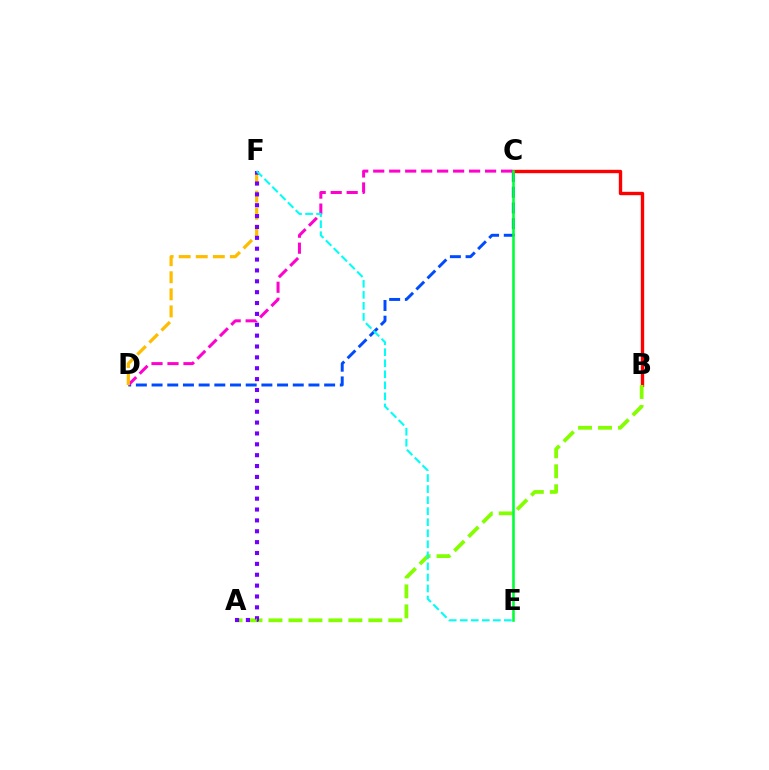{('C', 'D'): [{'color': '#004bff', 'line_style': 'dashed', 'thickness': 2.13}, {'color': '#ff00cf', 'line_style': 'dashed', 'thickness': 2.17}], ('B', 'C'): [{'color': '#ff0000', 'line_style': 'solid', 'thickness': 2.42}], ('A', 'B'): [{'color': '#84ff00', 'line_style': 'dashed', 'thickness': 2.71}], ('D', 'F'): [{'color': '#ffbd00', 'line_style': 'dashed', 'thickness': 2.32}], ('A', 'F'): [{'color': '#7200ff', 'line_style': 'dotted', 'thickness': 2.95}], ('E', 'F'): [{'color': '#00fff6', 'line_style': 'dashed', 'thickness': 1.5}], ('C', 'E'): [{'color': '#00ff39', 'line_style': 'solid', 'thickness': 1.86}]}